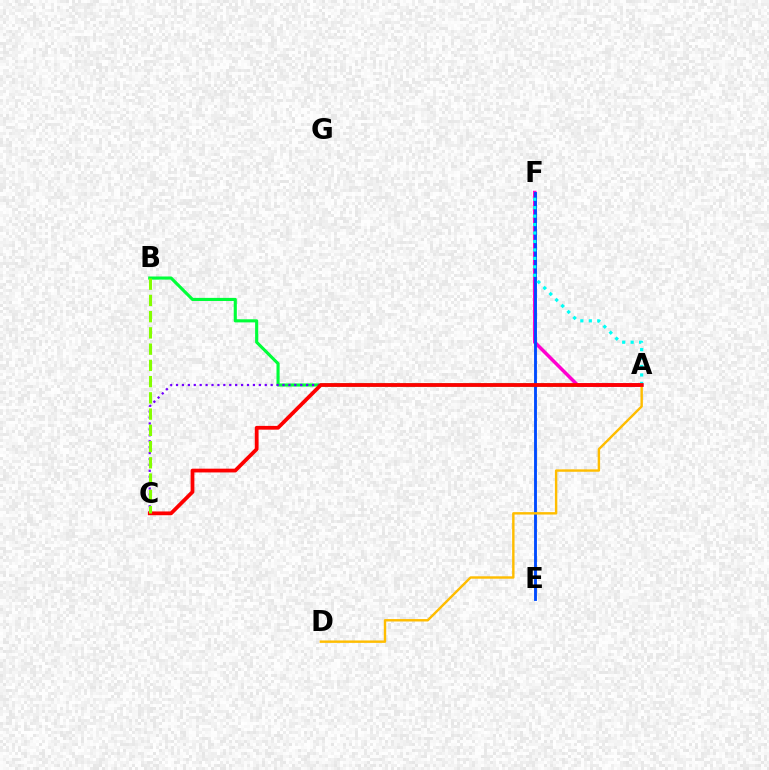{('A', 'B'): [{'color': '#00ff39', 'line_style': 'solid', 'thickness': 2.24}], ('A', 'F'): [{'color': '#ff00cf', 'line_style': 'solid', 'thickness': 2.52}, {'color': '#00fff6', 'line_style': 'dotted', 'thickness': 2.3}], ('E', 'F'): [{'color': '#004bff', 'line_style': 'solid', 'thickness': 2.07}], ('A', 'C'): [{'color': '#7200ff', 'line_style': 'dotted', 'thickness': 1.61}, {'color': '#ff0000', 'line_style': 'solid', 'thickness': 2.71}], ('A', 'D'): [{'color': '#ffbd00', 'line_style': 'solid', 'thickness': 1.74}], ('B', 'C'): [{'color': '#84ff00', 'line_style': 'dashed', 'thickness': 2.21}]}